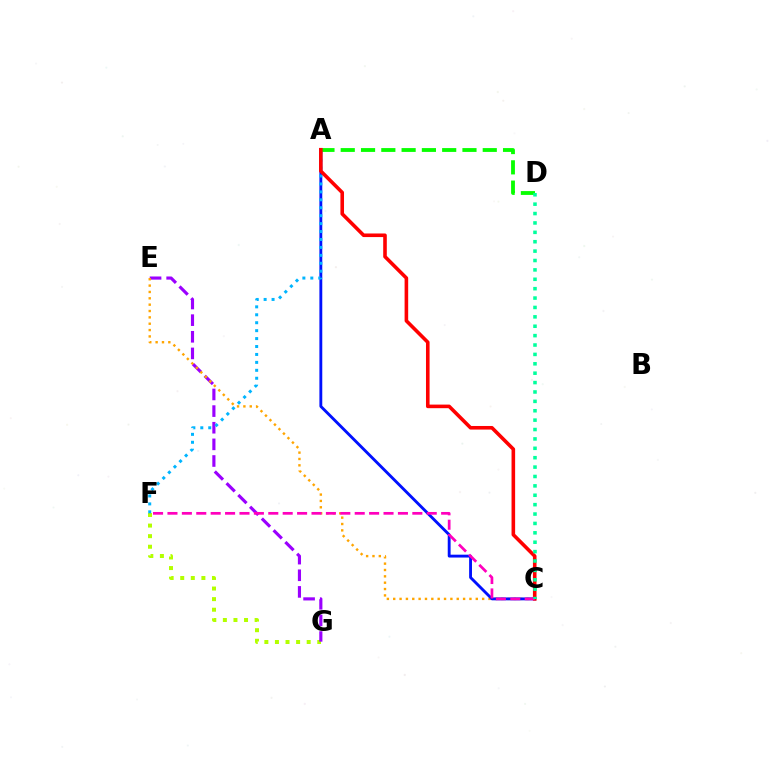{('F', 'G'): [{'color': '#b3ff00', 'line_style': 'dotted', 'thickness': 2.87}], ('E', 'G'): [{'color': '#9b00ff', 'line_style': 'dashed', 'thickness': 2.26}], ('C', 'E'): [{'color': '#ffa500', 'line_style': 'dotted', 'thickness': 1.73}], ('A', 'C'): [{'color': '#0010ff', 'line_style': 'solid', 'thickness': 2.06}, {'color': '#ff0000', 'line_style': 'solid', 'thickness': 2.59}], ('A', 'F'): [{'color': '#00b5ff', 'line_style': 'dotted', 'thickness': 2.16}], ('A', 'D'): [{'color': '#08ff00', 'line_style': 'dashed', 'thickness': 2.76}], ('C', 'F'): [{'color': '#ff00bd', 'line_style': 'dashed', 'thickness': 1.96}], ('C', 'D'): [{'color': '#00ff9d', 'line_style': 'dotted', 'thickness': 2.55}]}